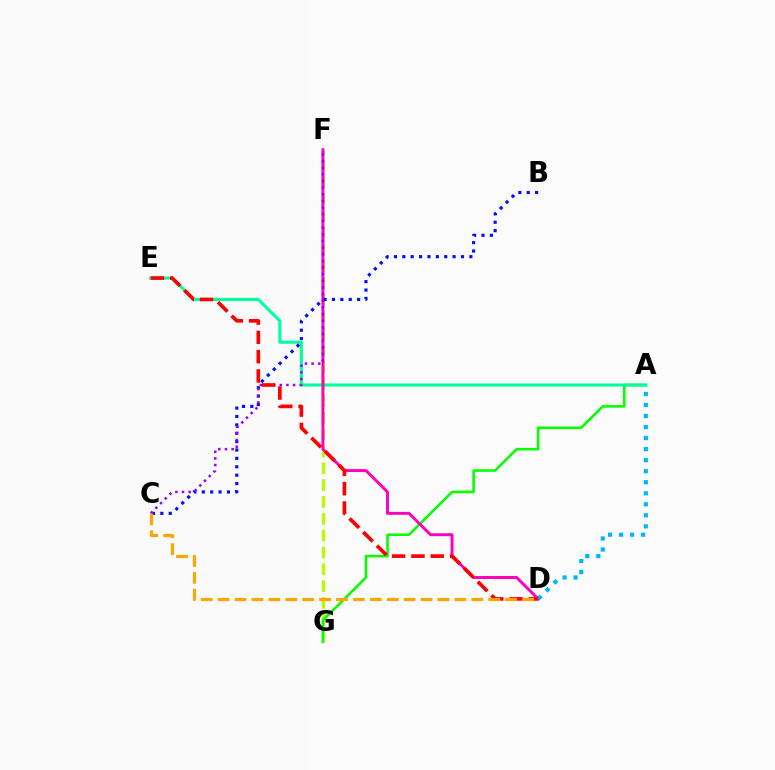{('F', 'G'): [{'color': '#b3ff00', 'line_style': 'dashed', 'thickness': 2.29}], ('A', 'G'): [{'color': '#08ff00', 'line_style': 'solid', 'thickness': 1.86}], ('A', 'E'): [{'color': '#00ff9d', 'line_style': 'solid', 'thickness': 2.22}], ('D', 'F'): [{'color': '#ff00bd', 'line_style': 'solid', 'thickness': 2.12}], ('B', 'C'): [{'color': '#0010ff', 'line_style': 'dotted', 'thickness': 2.28}], ('C', 'F'): [{'color': '#9b00ff', 'line_style': 'dotted', 'thickness': 1.81}], ('A', 'D'): [{'color': '#00b5ff', 'line_style': 'dotted', 'thickness': 3.0}], ('D', 'E'): [{'color': '#ff0000', 'line_style': 'dashed', 'thickness': 2.62}], ('C', 'D'): [{'color': '#ffa500', 'line_style': 'dashed', 'thickness': 2.3}]}